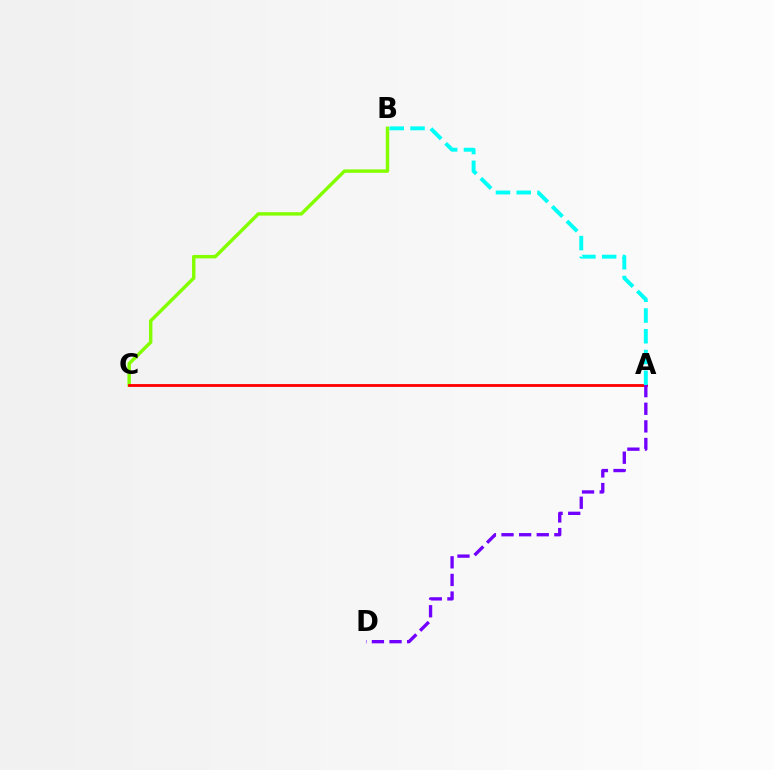{('B', 'C'): [{'color': '#84ff00', 'line_style': 'solid', 'thickness': 2.47}], ('A', 'C'): [{'color': '#ff0000', 'line_style': 'solid', 'thickness': 2.03}], ('A', 'D'): [{'color': '#7200ff', 'line_style': 'dashed', 'thickness': 2.39}], ('A', 'B'): [{'color': '#00fff6', 'line_style': 'dashed', 'thickness': 2.82}]}